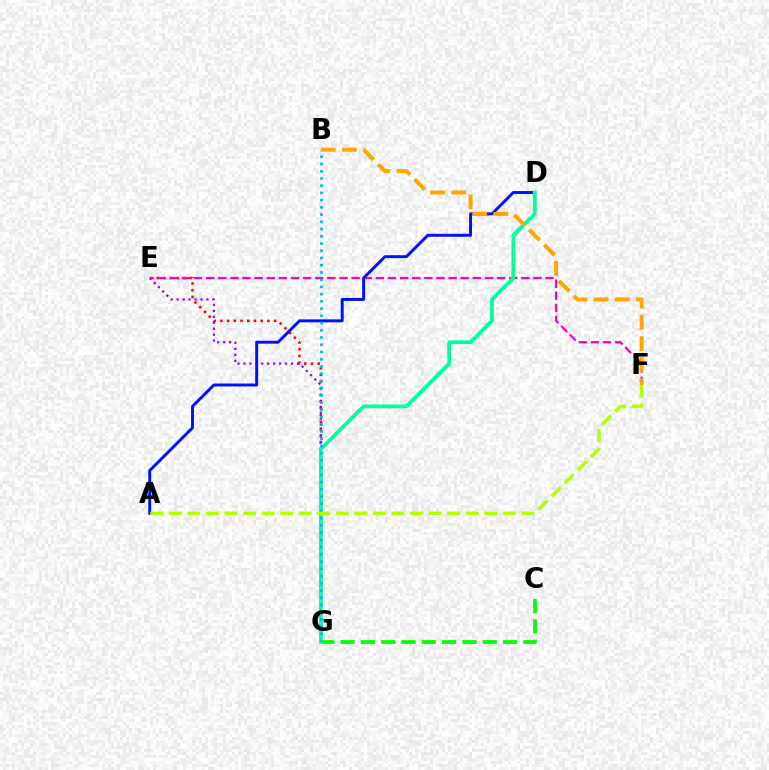{('E', 'G'): [{'color': '#ff0000', 'line_style': 'dotted', 'thickness': 1.82}, {'color': '#9b00ff', 'line_style': 'dotted', 'thickness': 1.62}], ('E', 'F'): [{'color': '#ff00bd', 'line_style': 'dashed', 'thickness': 1.65}], ('A', 'D'): [{'color': '#0010ff', 'line_style': 'solid', 'thickness': 2.11}], ('D', 'G'): [{'color': '#00ff9d', 'line_style': 'solid', 'thickness': 2.7}], ('B', 'G'): [{'color': '#00b5ff', 'line_style': 'dotted', 'thickness': 1.96}], ('C', 'G'): [{'color': '#08ff00', 'line_style': 'dashed', 'thickness': 2.76}], ('B', 'F'): [{'color': '#ffa500', 'line_style': 'dashed', 'thickness': 2.88}], ('A', 'F'): [{'color': '#b3ff00', 'line_style': 'dashed', 'thickness': 2.52}]}